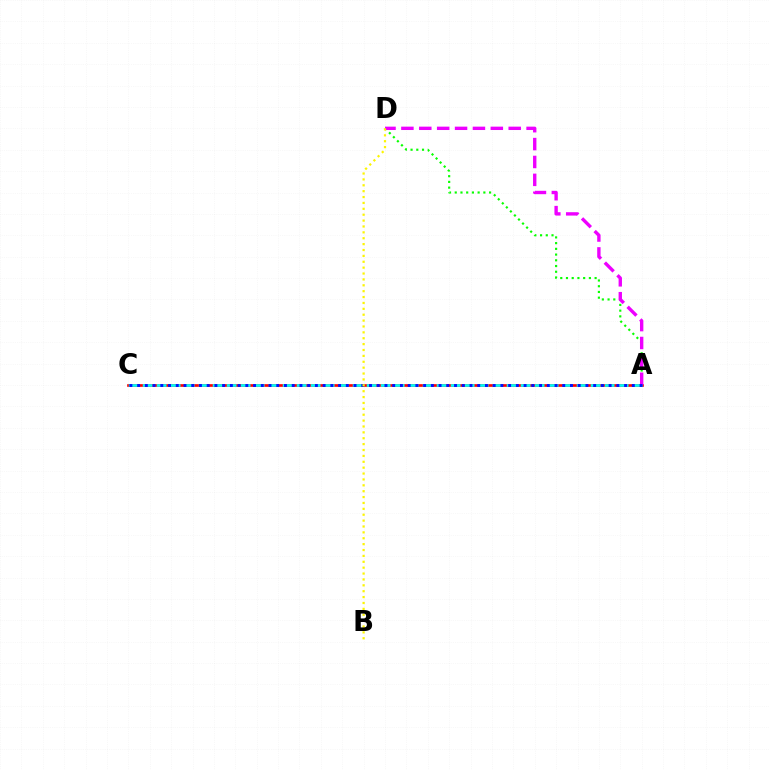{('A', 'C'): [{'color': '#ff0000', 'line_style': 'solid', 'thickness': 1.92}, {'color': '#00fff6', 'line_style': 'dashed', 'thickness': 1.9}, {'color': '#0010ff', 'line_style': 'dotted', 'thickness': 2.1}], ('A', 'D'): [{'color': '#08ff00', 'line_style': 'dotted', 'thickness': 1.56}, {'color': '#ee00ff', 'line_style': 'dashed', 'thickness': 2.43}], ('B', 'D'): [{'color': '#fcf500', 'line_style': 'dotted', 'thickness': 1.6}]}